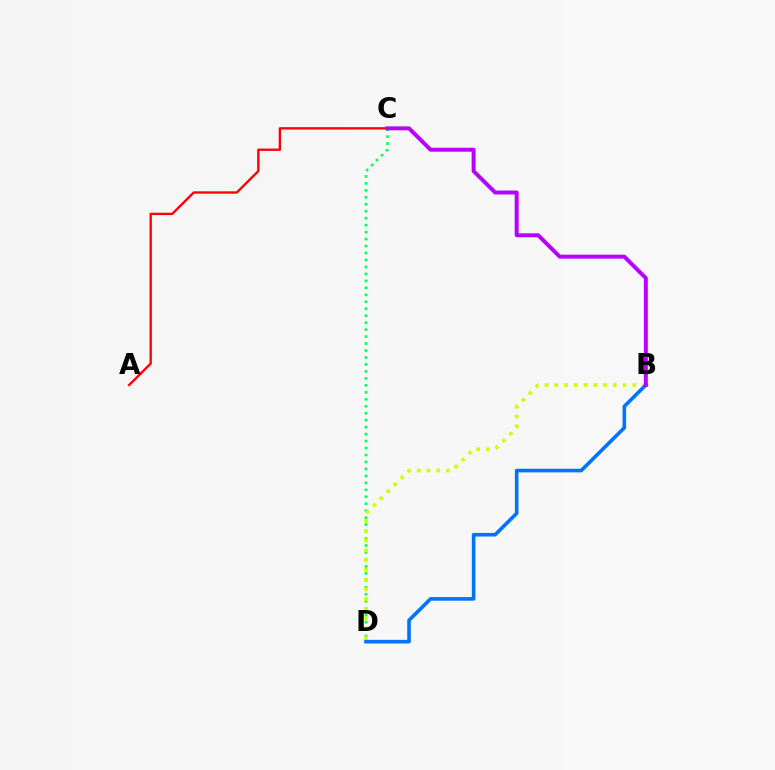{('C', 'D'): [{'color': '#00ff5c', 'line_style': 'dotted', 'thickness': 1.89}], ('B', 'D'): [{'color': '#d1ff00', 'line_style': 'dotted', 'thickness': 2.65}, {'color': '#0074ff', 'line_style': 'solid', 'thickness': 2.6}], ('A', 'C'): [{'color': '#ff0000', 'line_style': 'solid', 'thickness': 1.69}], ('B', 'C'): [{'color': '#b900ff', 'line_style': 'solid', 'thickness': 2.85}]}